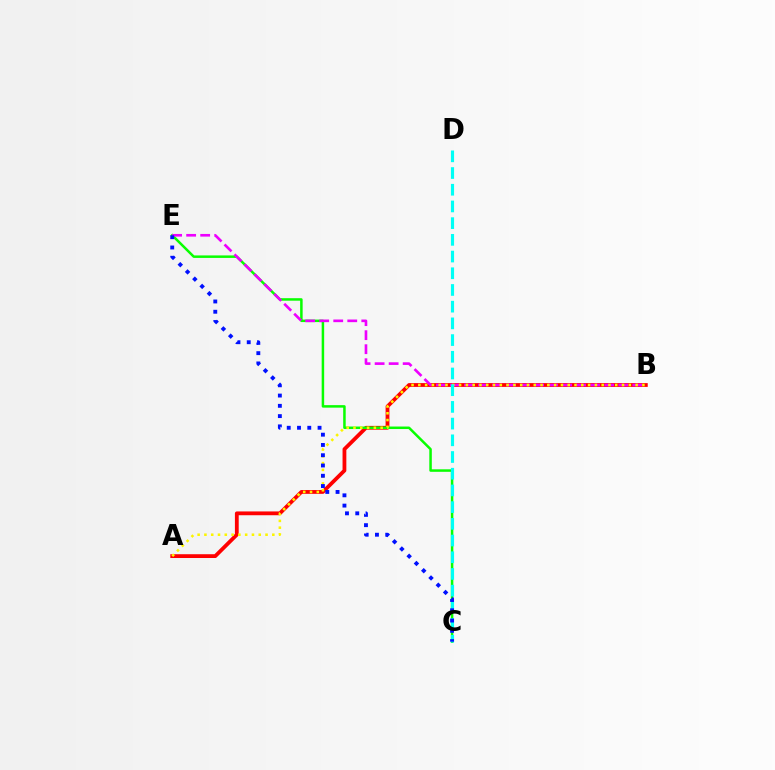{('A', 'B'): [{'color': '#ff0000', 'line_style': 'solid', 'thickness': 2.73}, {'color': '#fcf500', 'line_style': 'dotted', 'thickness': 1.84}], ('C', 'E'): [{'color': '#08ff00', 'line_style': 'solid', 'thickness': 1.8}, {'color': '#0010ff', 'line_style': 'dotted', 'thickness': 2.79}], ('B', 'E'): [{'color': '#ee00ff', 'line_style': 'dashed', 'thickness': 1.91}], ('C', 'D'): [{'color': '#00fff6', 'line_style': 'dashed', 'thickness': 2.27}]}